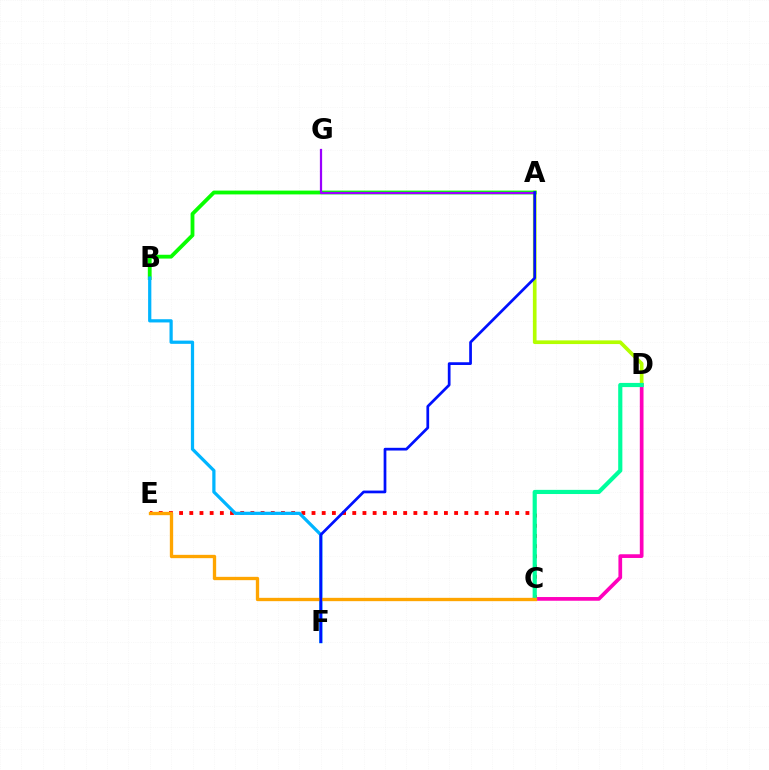{('C', 'E'): [{'color': '#ff0000', 'line_style': 'dotted', 'thickness': 2.77}, {'color': '#ffa500', 'line_style': 'solid', 'thickness': 2.4}], ('A', 'D'): [{'color': '#b3ff00', 'line_style': 'solid', 'thickness': 2.65}], ('A', 'B'): [{'color': '#08ff00', 'line_style': 'solid', 'thickness': 2.75}], ('C', 'D'): [{'color': '#ff00bd', 'line_style': 'solid', 'thickness': 2.67}, {'color': '#00ff9d', 'line_style': 'solid', 'thickness': 3.0}], ('B', 'F'): [{'color': '#00b5ff', 'line_style': 'solid', 'thickness': 2.33}], ('A', 'G'): [{'color': '#9b00ff', 'line_style': 'solid', 'thickness': 1.61}], ('A', 'F'): [{'color': '#0010ff', 'line_style': 'solid', 'thickness': 1.96}]}